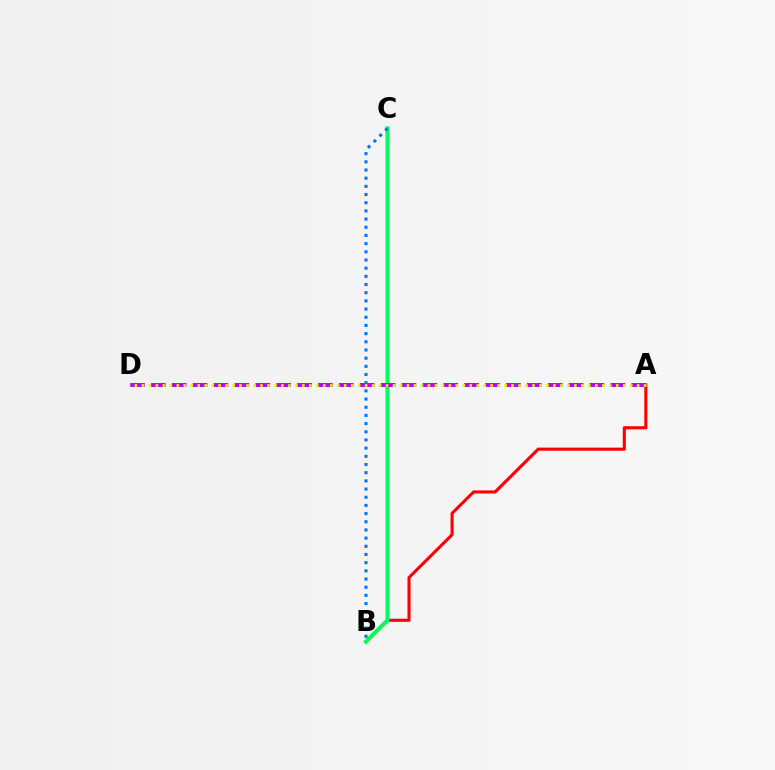{('A', 'B'): [{'color': '#ff0000', 'line_style': 'solid', 'thickness': 2.23}], ('B', 'C'): [{'color': '#00ff5c', 'line_style': 'solid', 'thickness': 2.89}, {'color': '#0074ff', 'line_style': 'dotted', 'thickness': 2.22}], ('A', 'D'): [{'color': '#b900ff', 'line_style': 'dashed', 'thickness': 2.84}, {'color': '#d1ff00', 'line_style': 'dotted', 'thickness': 1.9}]}